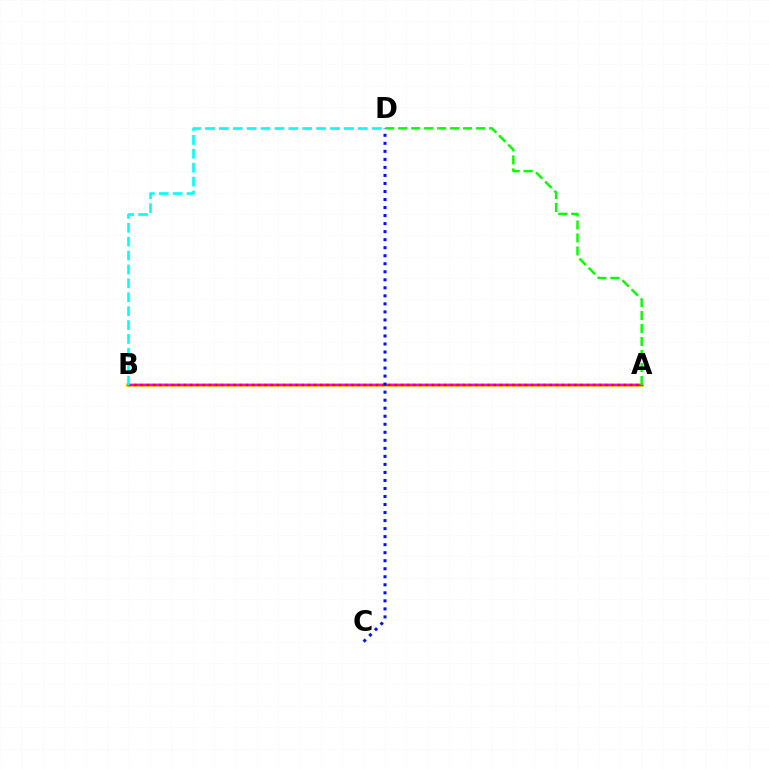{('A', 'B'): [{'color': '#fcf500', 'line_style': 'solid', 'thickness': 2.88}, {'color': '#ee00ff', 'line_style': 'solid', 'thickness': 1.76}, {'color': '#ff0000', 'line_style': 'dotted', 'thickness': 1.68}], ('C', 'D'): [{'color': '#0010ff', 'line_style': 'dotted', 'thickness': 2.18}], ('B', 'D'): [{'color': '#00fff6', 'line_style': 'dashed', 'thickness': 1.89}], ('A', 'D'): [{'color': '#08ff00', 'line_style': 'dashed', 'thickness': 1.76}]}